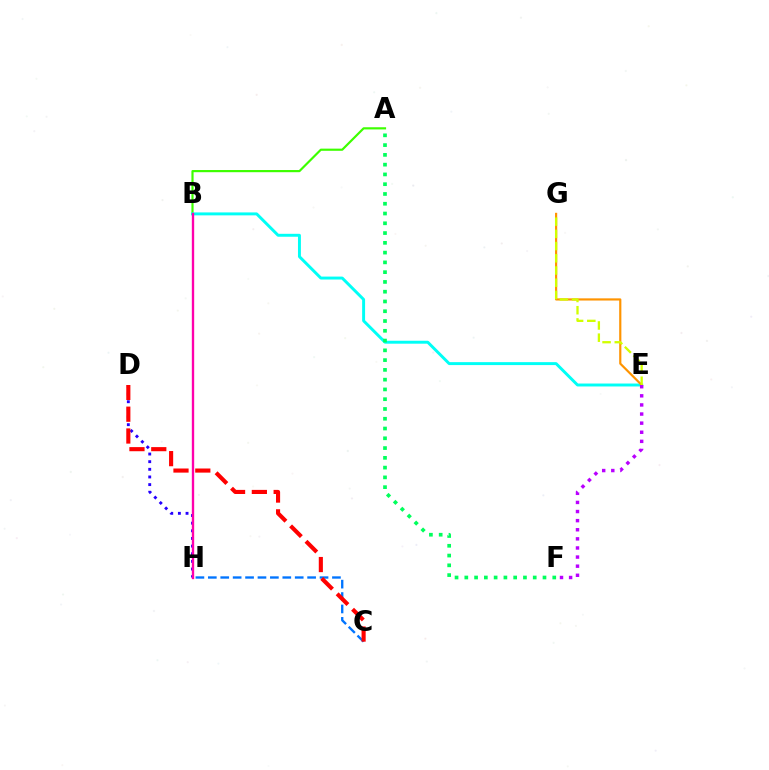{('A', 'B'): [{'color': '#3dff00', 'line_style': 'solid', 'thickness': 1.57}], ('B', 'E'): [{'color': '#00fff6', 'line_style': 'solid', 'thickness': 2.12}], ('A', 'F'): [{'color': '#00ff5c', 'line_style': 'dotted', 'thickness': 2.66}], ('D', 'H'): [{'color': '#2500ff', 'line_style': 'dotted', 'thickness': 2.08}], ('C', 'H'): [{'color': '#0074ff', 'line_style': 'dashed', 'thickness': 1.69}], ('E', 'G'): [{'color': '#ff9400', 'line_style': 'solid', 'thickness': 1.57}, {'color': '#d1ff00', 'line_style': 'dashed', 'thickness': 1.66}], ('C', 'D'): [{'color': '#ff0000', 'line_style': 'dashed', 'thickness': 2.96}], ('E', 'F'): [{'color': '#b900ff', 'line_style': 'dotted', 'thickness': 2.47}], ('B', 'H'): [{'color': '#ff00ac', 'line_style': 'solid', 'thickness': 1.69}]}